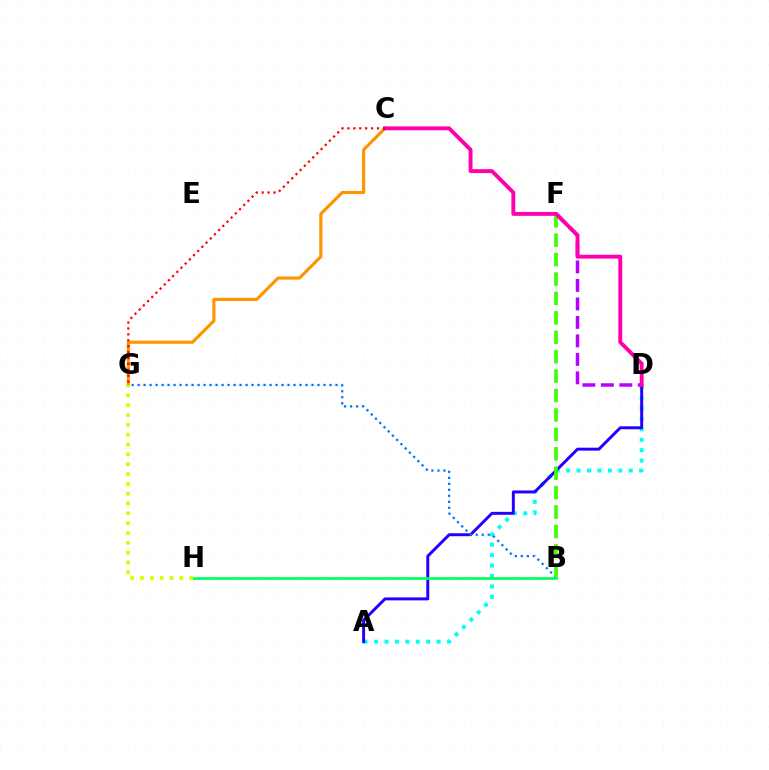{('A', 'D'): [{'color': '#00fff6', 'line_style': 'dotted', 'thickness': 2.84}, {'color': '#2500ff', 'line_style': 'solid', 'thickness': 2.13}], ('D', 'F'): [{'color': '#b900ff', 'line_style': 'dashed', 'thickness': 2.51}], ('B', 'G'): [{'color': '#0074ff', 'line_style': 'dotted', 'thickness': 1.63}], ('B', 'H'): [{'color': '#00ff5c', 'line_style': 'solid', 'thickness': 1.94}], ('C', 'G'): [{'color': '#ff9400', 'line_style': 'solid', 'thickness': 2.27}, {'color': '#ff0000', 'line_style': 'dotted', 'thickness': 1.61}], ('G', 'H'): [{'color': '#d1ff00', 'line_style': 'dotted', 'thickness': 2.67}], ('B', 'F'): [{'color': '#3dff00', 'line_style': 'dashed', 'thickness': 2.64}], ('C', 'D'): [{'color': '#ff00ac', 'line_style': 'solid', 'thickness': 2.8}]}